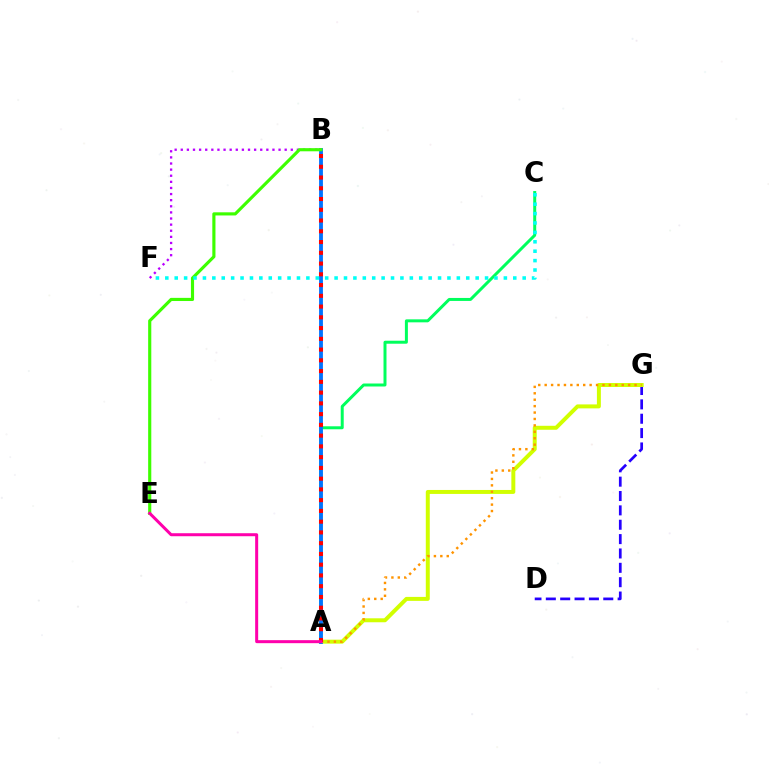{('B', 'F'): [{'color': '#b900ff', 'line_style': 'dotted', 'thickness': 1.66}], ('A', 'C'): [{'color': '#00ff5c', 'line_style': 'solid', 'thickness': 2.15}], ('D', 'G'): [{'color': '#2500ff', 'line_style': 'dashed', 'thickness': 1.95}], ('A', 'G'): [{'color': '#d1ff00', 'line_style': 'solid', 'thickness': 2.85}, {'color': '#ff9400', 'line_style': 'dotted', 'thickness': 1.74}], ('A', 'B'): [{'color': '#0074ff', 'line_style': 'solid', 'thickness': 2.76}, {'color': '#ff0000', 'line_style': 'dotted', 'thickness': 2.92}], ('B', 'E'): [{'color': '#3dff00', 'line_style': 'solid', 'thickness': 2.26}], ('C', 'F'): [{'color': '#00fff6', 'line_style': 'dotted', 'thickness': 2.56}], ('A', 'E'): [{'color': '#ff00ac', 'line_style': 'solid', 'thickness': 2.17}]}